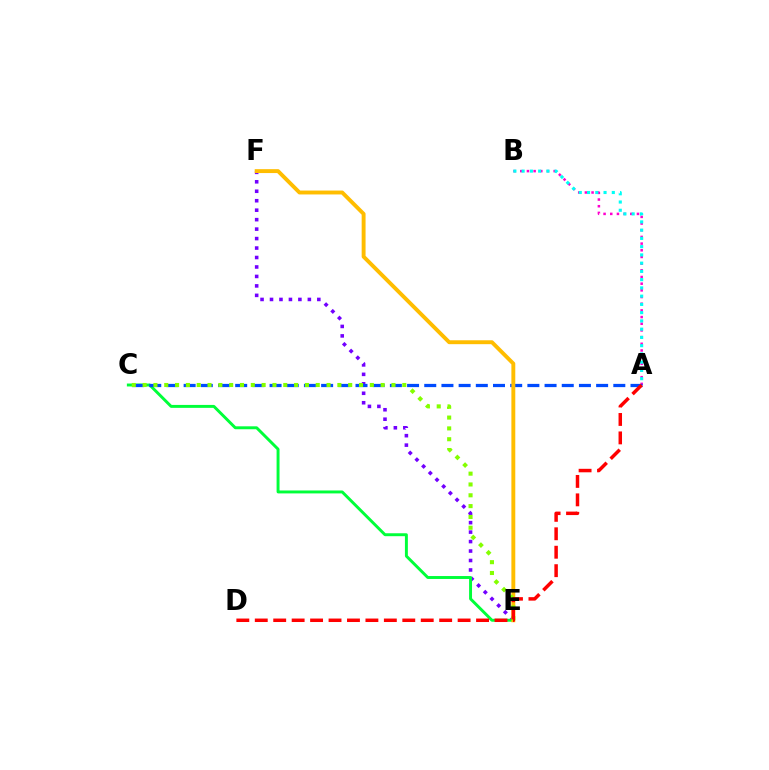{('E', 'F'): [{'color': '#7200ff', 'line_style': 'dotted', 'thickness': 2.57}, {'color': '#ffbd00', 'line_style': 'solid', 'thickness': 2.81}], ('A', 'B'): [{'color': '#ff00cf', 'line_style': 'dotted', 'thickness': 1.81}, {'color': '#00fff6', 'line_style': 'dotted', 'thickness': 2.24}], ('C', 'E'): [{'color': '#00ff39', 'line_style': 'solid', 'thickness': 2.11}, {'color': '#84ff00', 'line_style': 'dotted', 'thickness': 2.94}], ('A', 'C'): [{'color': '#004bff', 'line_style': 'dashed', 'thickness': 2.33}], ('A', 'D'): [{'color': '#ff0000', 'line_style': 'dashed', 'thickness': 2.51}]}